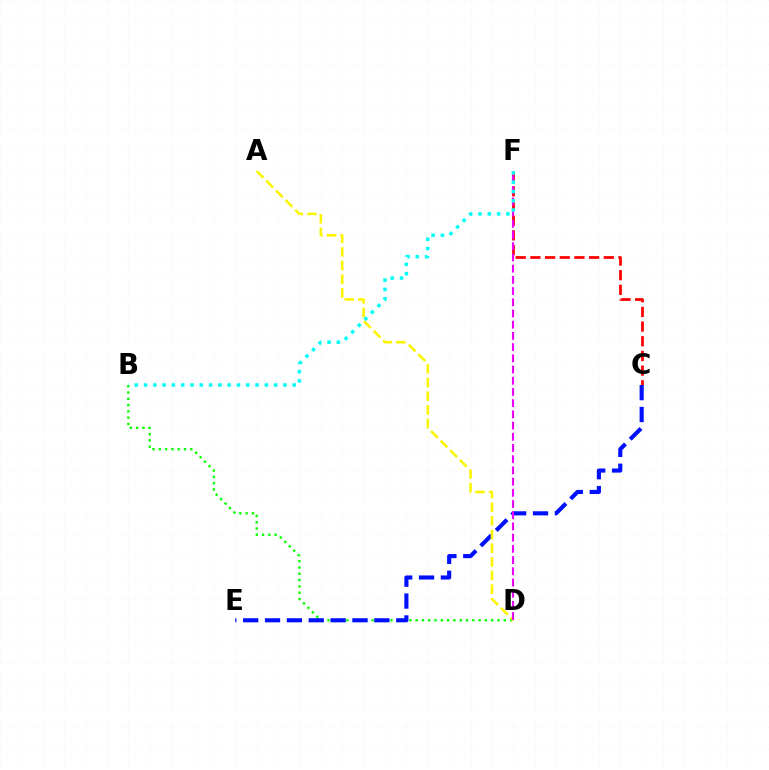{('B', 'D'): [{'color': '#08ff00', 'line_style': 'dotted', 'thickness': 1.71}], ('C', 'F'): [{'color': '#ff0000', 'line_style': 'dashed', 'thickness': 1.99}], ('C', 'E'): [{'color': '#0010ff', 'line_style': 'dashed', 'thickness': 2.97}], ('A', 'D'): [{'color': '#fcf500', 'line_style': 'dashed', 'thickness': 1.85}], ('D', 'F'): [{'color': '#ee00ff', 'line_style': 'dashed', 'thickness': 1.52}], ('B', 'F'): [{'color': '#00fff6', 'line_style': 'dotted', 'thickness': 2.53}]}